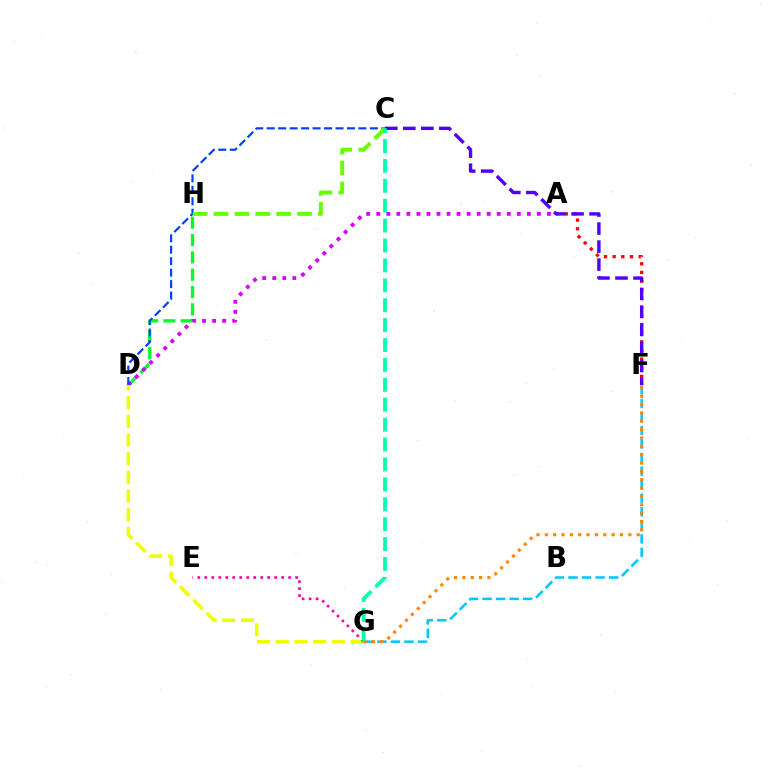{('D', 'H'): [{'color': '#00ff27', 'line_style': 'dashed', 'thickness': 2.35}], ('A', 'D'): [{'color': '#d600ff', 'line_style': 'dotted', 'thickness': 2.73}], ('C', 'D'): [{'color': '#003fff', 'line_style': 'dashed', 'thickness': 1.56}], ('D', 'G'): [{'color': '#eeff00', 'line_style': 'dashed', 'thickness': 2.54}], ('A', 'F'): [{'color': '#ff0000', 'line_style': 'dotted', 'thickness': 2.35}], ('E', 'G'): [{'color': '#ff00a0', 'line_style': 'dotted', 'thickness': 1.9}], ('F', 'G'): [{'color': '#00c7ff', 'line_style': 'dashed', 'thickness': 1.84}, {'color': '#ff8800', 'line_style': 'dotted', 'thickness': 2.27}], ('C', 'F'): [{'color': '#4f00ff', 'line_style': 'dashed', 'thickness': 2.45}], ('C', 'H'): [{'color': '#66ff00', 'line_style': 'dashed', 'thickness': 2.84}], ('C', 'G'): [{'color': '#00ffaf', 'line_style': 'dashed', 'thickness': 2.7}]}